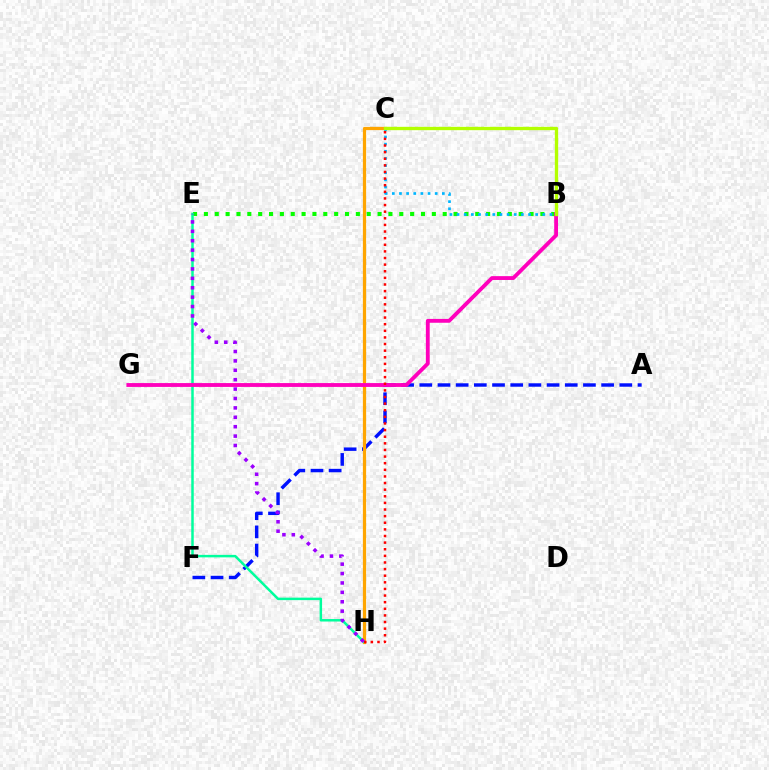{('A', 'F'): [{'color': '#0010ff', 'line_style': 'dashed', 'thickness': 2.47}], ('C', 'H'): [{'color': '#ffa500', 'line_style': 'solid', 'thickness': 2.32}, {'color': '#ff0000', 'line_style': 'dotted', 'thickness': 1.8}], ('B', 'E'): [{'color': '#08ff00', 'line_style': 'dotted', 'thickness': 2.95}], ('E', 'H'): [{'color': '#00ff9d', 'line_style': 'solid', 'thickness': 1.79}, {'color': '#9b00ff', 'line_style': 'dotted', 'thickness': 2.55}], ('B', 'G'): [{'color': '#ff00bd', 'line_style': 'solid', 'thickness': 2.77}], ('B', 'C'): [{'color': '#00b5ff', 'line_style': 'dotted', 'thickness': 1.94}, {'color': '#b3ff00', 'line_style': 'solid', 'thickness': 2.4}]}